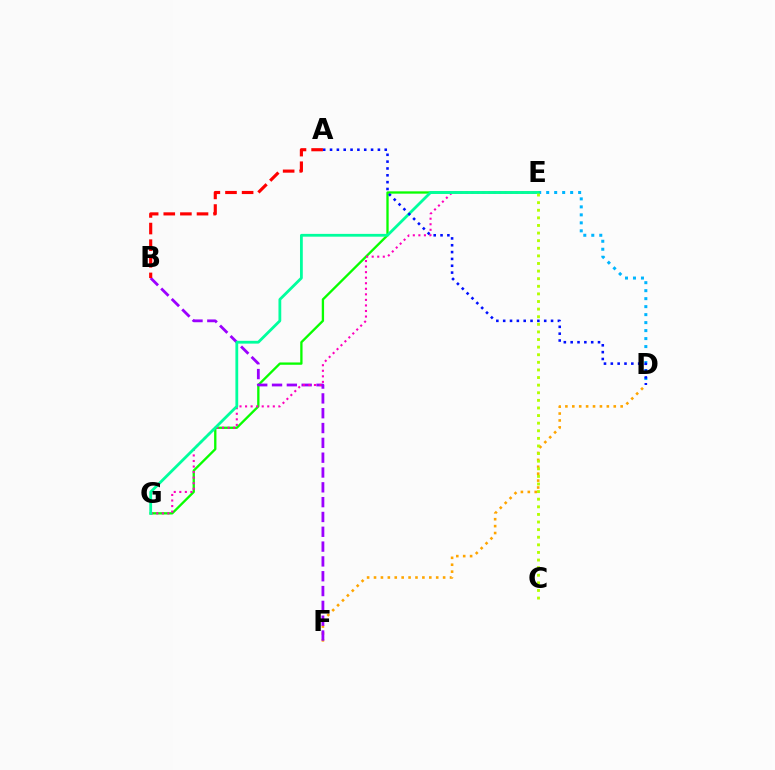{('D', 'F'): [{'color': '#ffa500', 'line_style': 'dotted', 'thickness': 1.88}], ('D', 'E'): [{'color': '#00b5ff', 'line_style': 'dotted', 'thickness': 2.17}], ('E', 'G'): [{'color': '#08ff00', 'line_style': 'solid', 'thickness': 1.67}, {'color': '#ff00bd', 'line_style': 'dotted', 'thickness': 1.51}, {'color': '#00ff9d', 'line_style': 'solid', 'thickness': 2.01}], ('B', 'F'): [{'color': '#9b00ff', 'line_style': 'dashed', 'thickness': 2.01}], ('A', 'B'): [{'color': '#ff0000', 'line_style': 'dashed', 'thickness': 2.26}], ('C', 'E'): [{'color': '#b3ff00', 'line_style': 'dotted', 'thickness': 2.07}], ('A', 'D'): [{'color': '#0010ff', 'line_style': 'dotted', 'thickness': 1.86}]}